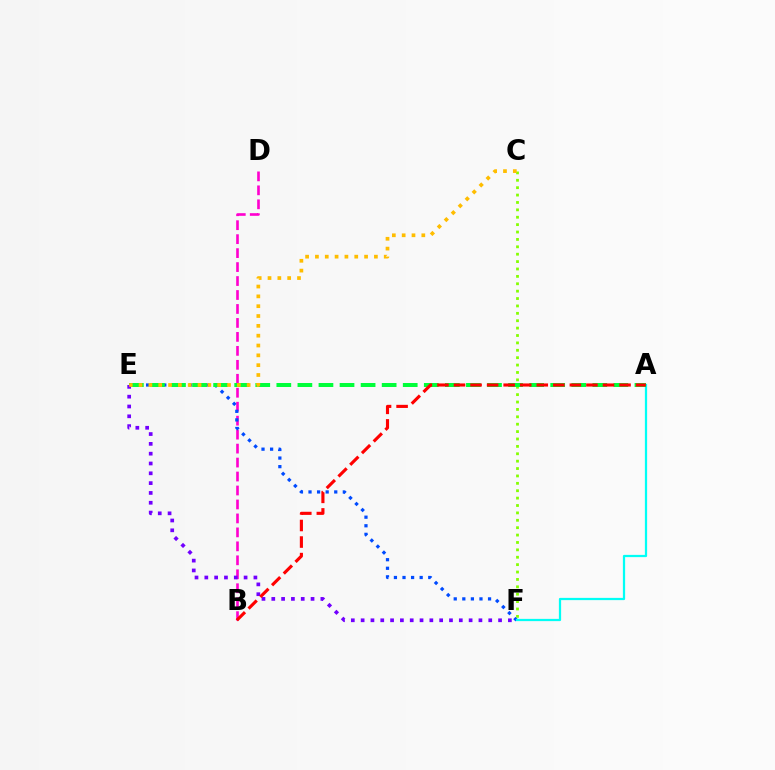{('B', 'D'): [{'color': '#ff00cf', 'line_style': 'dashed', 'thickness': 1.9}], ('C', 'F'): [{'color': '#84ff00', 'line_style': 'dotted', 'thickness': 2.01}], ('E', 'F'): [{'color': '#004bff', 'line_style': 'dotted', 'thickness': 2.33}, {'color': '#7200ff', 'line_style': 'dotted', 'thickness': 2.67}], ('A', 'F'): [{'color': '#00fff6', 'line_style': 'solid', 'thickness': 1.61}], ('A', 'E'): [{'color': '#00ff39', 'line_style': 'dashed', 'thickness': 2.86}], ('C', 'E'): [{'color': '#ffbd00', 'line_style': 'dotted', 'thickness': 2.67}], ('A', 'B'): [{'color': '#ff0000', 'line_style': 'dashed', 'thickness': 2.25}]}